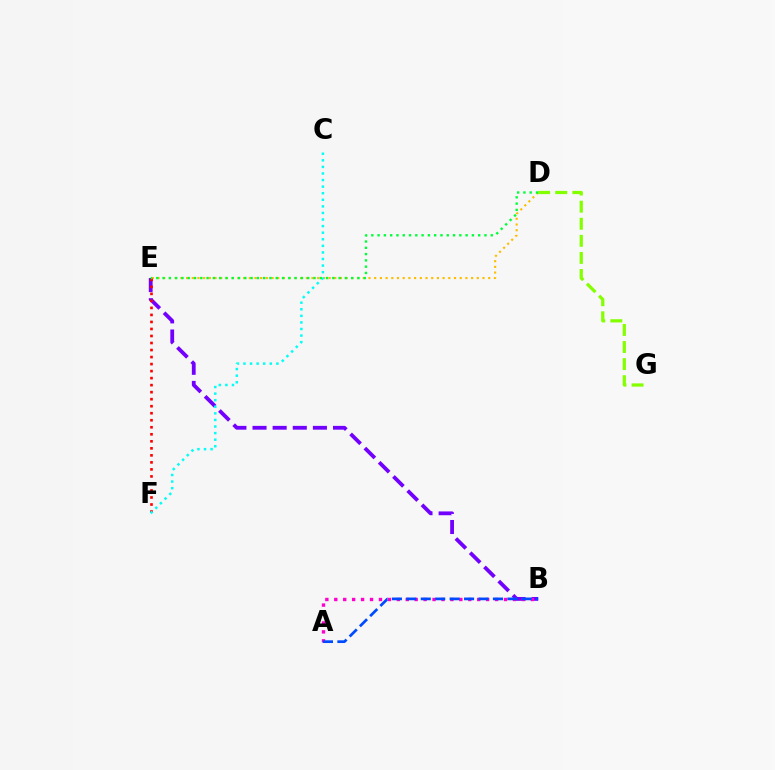{('B', 'E'): [{'color': '#7200ff', 'line_style': 'dashed', 'thickness': 2.73}], ('D', 'E'): [{'color': '#ffbd00', 'line_style': 'dotted', 'thickness': 1.55}, {'color': '#00ff39', 'line_style': 'dotted', 'thickness': 1.71}], ('D', 'G'): [{'color': '#84ff00', 'line_style': 'dashed', 'thickness': 2.32}], ('A', 'B'): [{'color': '#ff00cf', 'line_style': 'dotted', 'thickness': 2.43}, {'color': '#004bff', 'line_style': 'dashed', 'thickness': 1.96}], ('E', 'F'): [{'color': '#ff0000', 'line_style': 'dotted', 'thickness': 1.91}], ('C', 'F'): [{'color': '#00fff6', 'line_style': 'dotted', 'thickness': 1.79}]}